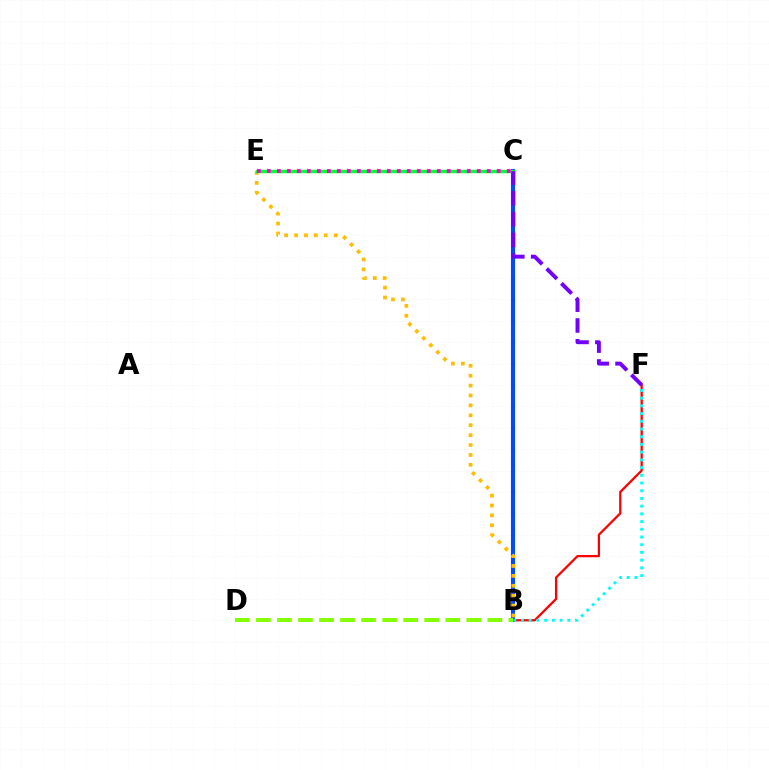{('B', 'C'): [{'color': '#004bff', 'line_style': 'solid', 'thickness': 2.95}], ('B', 'F'): [{'color': '#ff0000', 'line_style': 'solid', 'thickness': 1.64}, {'color': '#00fff6', 'line_style': 'dotted', 'thickness': 2.1}], ('B', 'E'): [{'color': '#ffbd00', 'line_style': 'dotted', 'thickness': 2.69}], ('C', 'E'): [{'color': '#00ff39', 'line_style': 'solid', 'thickness': 2.46}, {'color': '#ff00cf', 'line_style': 'dotted', 'thickness': 2.72}], ('C', 'F'): [{'color': '#7200ff', 'line_style': 'dashed', 'thickness': 2.82}], ('B', 'D'): [{'color': '#84ff00', 'line_style': 'dashed', 'thickness': 2.86}]}